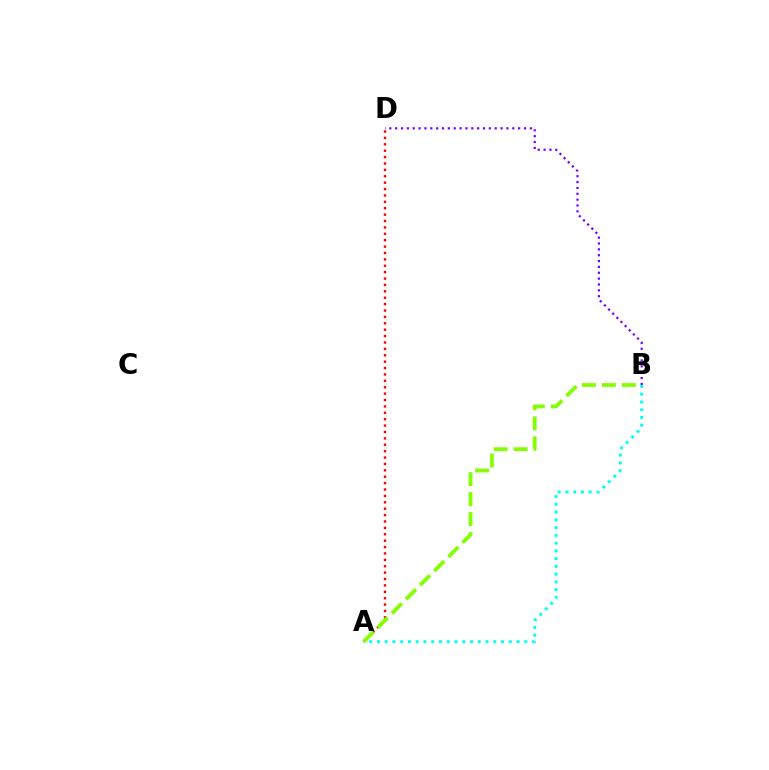{('A', 'D'): [{'color': '#ff0000', 'line_style': 'dotted', 'thickness': 1.74}], ('A', 'B'): [{'color': '#00fff6', 'line_style': 'dotted', 'thickness': 2.11}, {'color': '#84ff00', 'line_style': 'dashed', 'thickness': 2.72}], ('B', 'D'): [{'color': '#7200ff', 'line_style': 'dotted', 'thickness': 1.59}]}